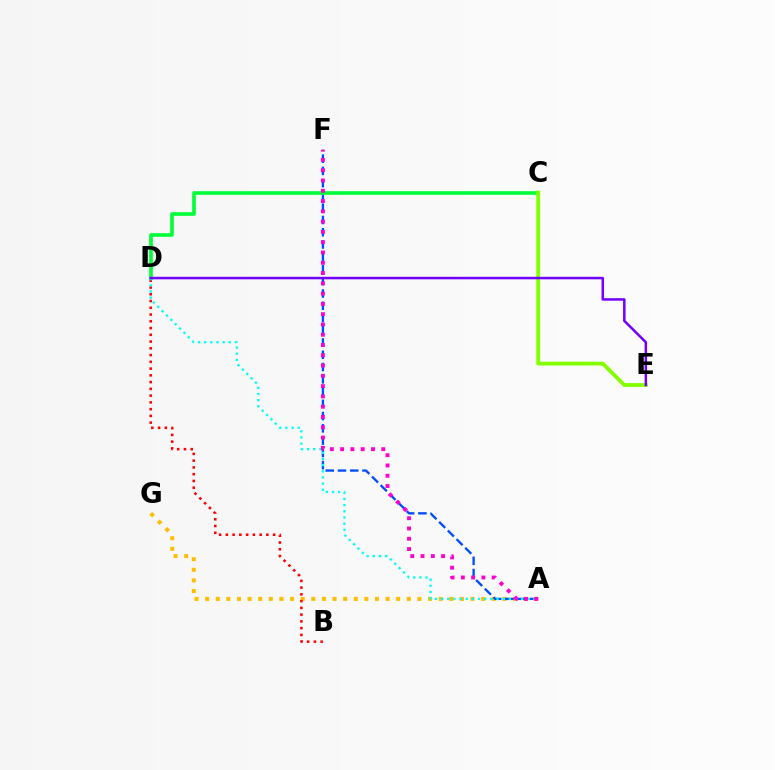{('A', 'G'): [{'color': '#ffbd00', 'line_style': 'dotted', 'thickness': 2.88}], ('A', 'F'): [{'color': '#004bff', 'line_style': 'dashed', 'thickness': 1.67}, {'color': '#ff00cf', 'line_style': 'dotted', 'thickness': 2.79}], ('B', 'D'): [{'color': '#ff0000', 'line_style': 'dotted', 'thickness': 1.84}], ('C', 'D'): [{'color': '#00ff39', 'line_style': 'solid', 'thickness': 2.62}], ('A', 'D'): [{'color': '#00fff6', 'line_style': 'dotted', 'thickness': 1.67}], ('C', 'E'): [{'color': '#84ff00', 'line_style': 'solid', 'thickness': 2.75}], ('D', 'E'): [{'color': '#7200ff', 'line_style': 'solid', 'thickness': 1.81}]}